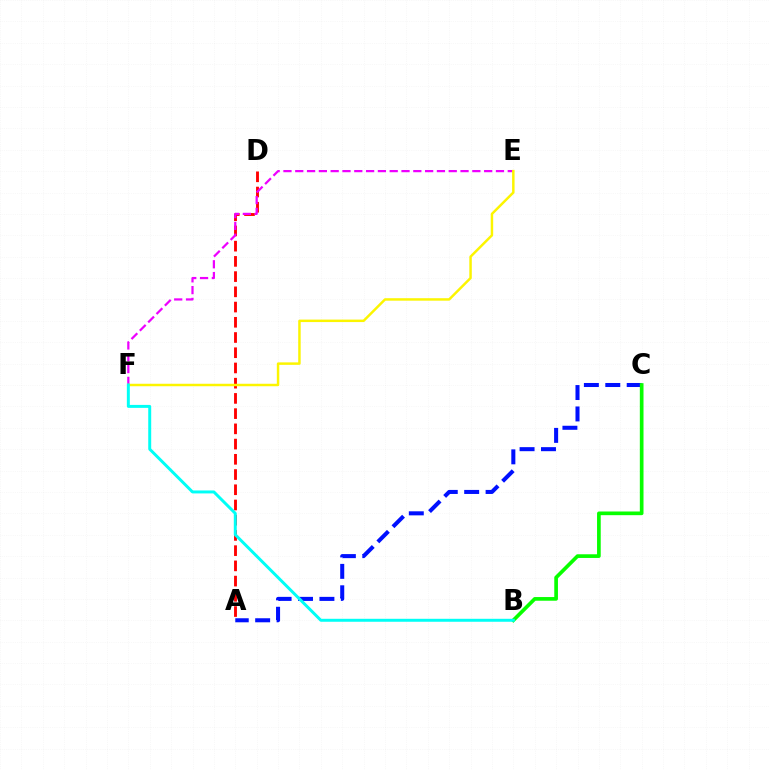{('A', 'C'): [{'color': '#0010ff', 'line_style': 'dashed', 'thickness': 2.91}], ('A', 'D'): [{'color': '#ff0000', 'line_style': 'dashed', 'thickness': 2.07}], ('B', 'C'): [{'color': '#08ff00', 'line_style': 'solid', 'thickness': 2.65}], ('E', 'F'): [{'color': '#ee00ff', 'line_style': 'dashed', 'thickness': 1.6}, {'color': '#fcf500', 'line_style': 'solid', 'thickness': 1.78}], ('B', 'F'): [{'color': '#00fff6', 'line_style': 'solid', 'thickness': 2.13}]}